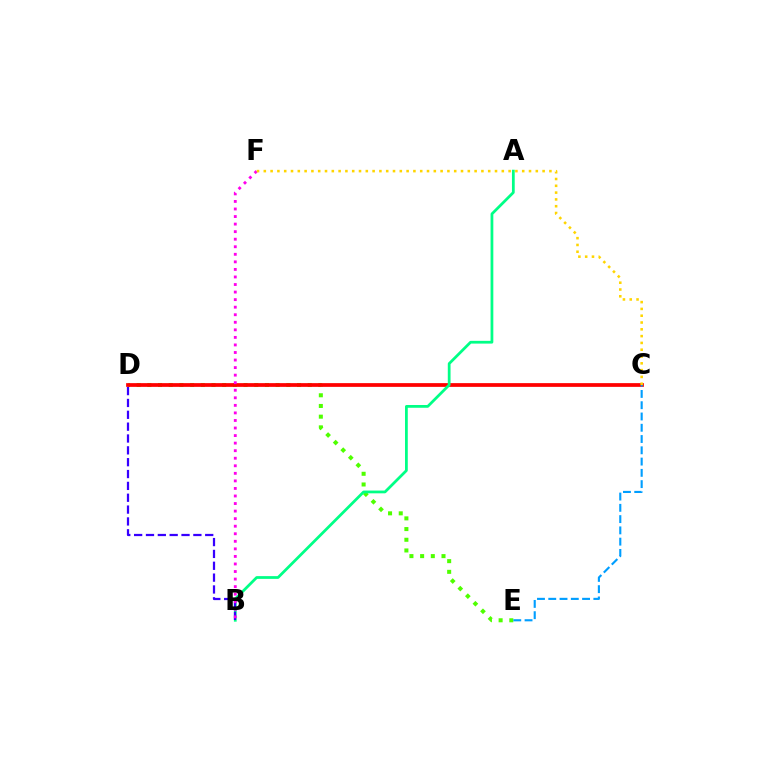{('D', 'E'): [{'color': '#4fff00', 'line_style': 'dotted', 'thickness': 2.91}], ('C', 'D'): [{'color': '#ff0000', 'line_style': 'solid', 'thickness': 2.69}], ('A', 'B'): [{'color': '#00ff86', 'line_style': 'solid', 'thickness': 1.99}], ('B', 'D'): [{'color': '#3700ff', 'line_style': 'dashed', 'thickness': 1.61}], ('C', 'E'): [{'color': '#009eff', 'line_style': 'dashed', 'thickness': 1.53}], ('B', 'F'): [{'color': '#ff00ed', 'line_style': 'dotted', 'thickness': 2.05}], ('C', 'F'): [{'color': '#ffd500', 'line_style': 'dotted', 'thickness': 1.85}]}